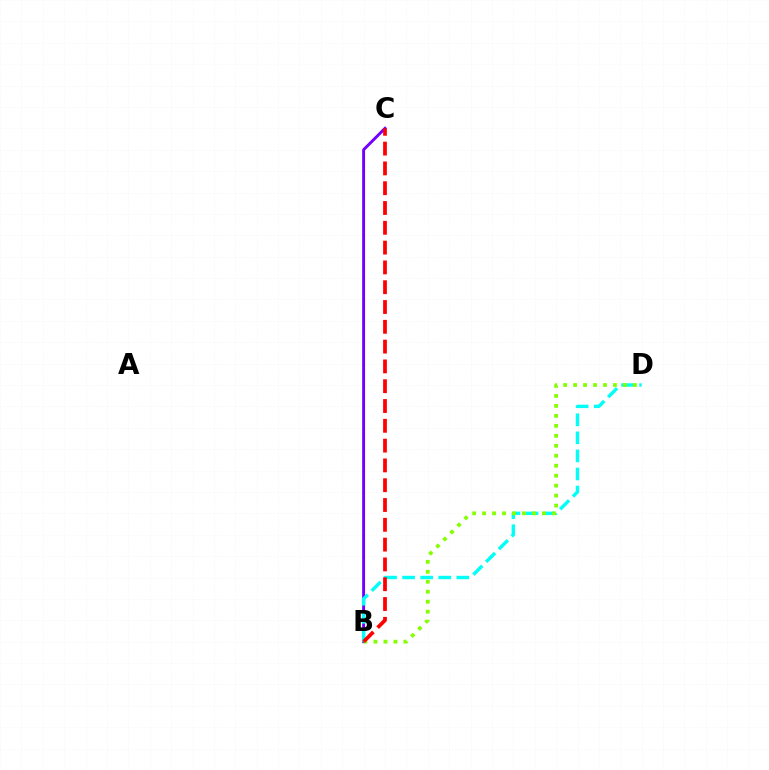{('B', 'C'): [{'color': '#7200ff', 'line_style': 'solid', 'thickness': 2.09}, {'color': '#ff0000', 'line_style': 'dashed', 'thickness': 2.69}], ('B', 'D'): [{'color': '#00fff6', 'line_style': 'dashed', 'thickness': 2.45}, {'color': '#84ff00', 'line_style': 'dotted', 'thickness': 2.71}]}